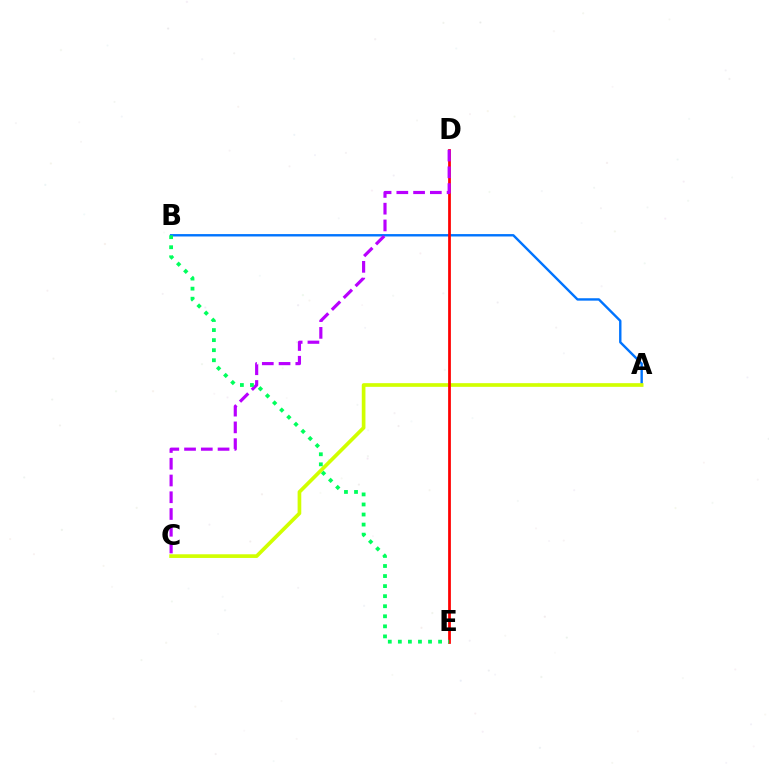{('A', 'B'): [{'color': '#0074ff', 'line_style': 'solid', 'thickness': 1.72}], ('A', 'C'): [{'color': '#d1ff00', 'line_style': 'solid', 'thickness': 2.64}], ('D', 'E'): [{'color': '#ff0000', 'line_style': 'solid', 'thickness': 1.98}], ('C', 'D'): [{'color': '#b900ff', 'line_style': 'dashed', 'thickness': 2.28}], ('B', 'E'): [{'color': '#00ff5c', 'line_style': 'dotted', 'thickness': 2.73}]}